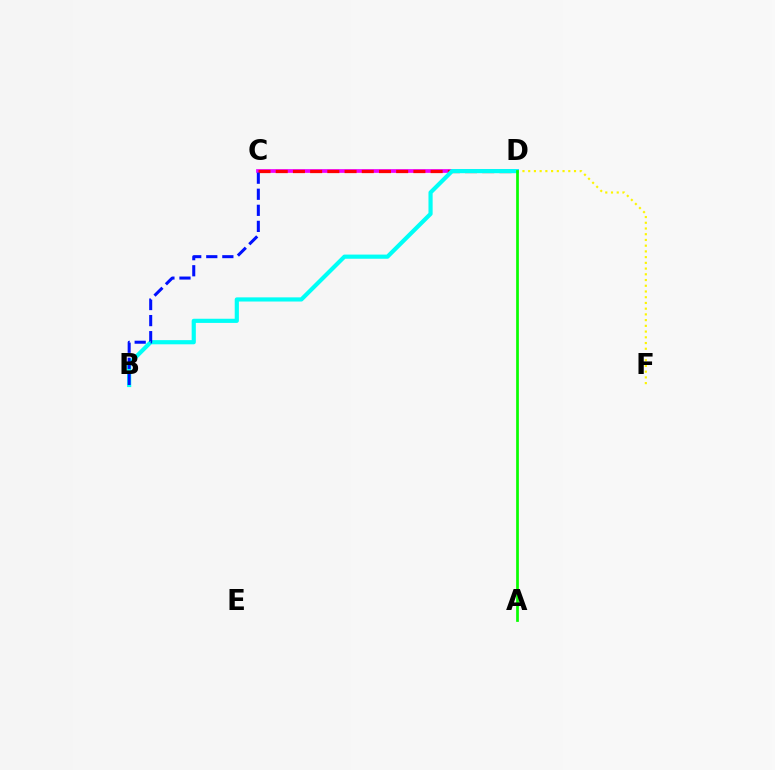{('C', 'D'): [{'color': '#ee00ff', 'line_style': 'solid', 'thickness': 2.68}, {'color': '#ff0000', 'line_style': 'dashed', 'thickness': 2.34}], ('D', 'F'): [{'color': '#fcf500', 'line_style': 'dotted', 'thickness': 1.56}], ('B', 'D'): [{'color': '#00fff6', 'line_style': 'solid', 'thickness': 3.0}], ('A', 'D'): [{'color': '#08ff00', 'line_style': 'solid', 'thickness': 1.96}], ('B', 'C'): [{'color': '#0010ff', 'line_style': 'dashed', 'thickness': 2.18}]}